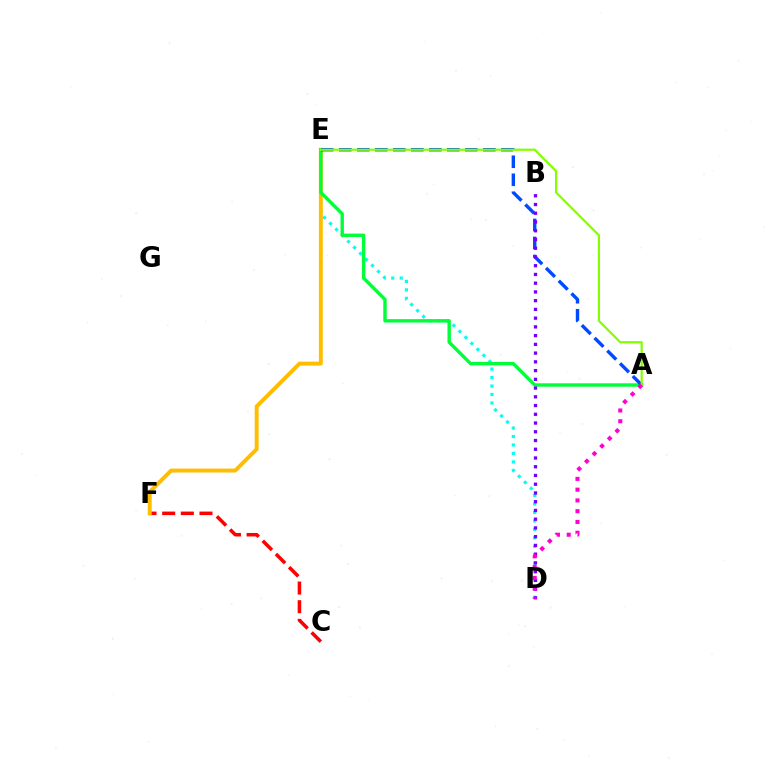{('C', 'F'): [{'color': '#ff0000', 'line_style': 'dashed', 'thickness': 2.53}], ('D', 'E'): [{'color': '#00fff6', 'line_style': 'dotted', 'thickness': 2.3}], ('E', 'F'): [{'color': '#ffbd00', 'line_style': 'solid', 'thickness': 2.83}], ('A', 'E'): [{'color': '#00ff39', 'line_style': 'solid', 'thickness': 2.44}, {'color': '#004bff', 'line_style': 'dashed', 'thickness': 2.45}, {'color': '#84ff00', 'line_style': 'solid', 'thickness': 1.59}], ('B', 'D'): [{'color': '#7200ff', 'line_style': 'dotted', 'thickness': 2.37}], ('A', 'D'): [{'color': '#ff00cf', 'line_style': 'dotted', 'thickness': 2.93}]}